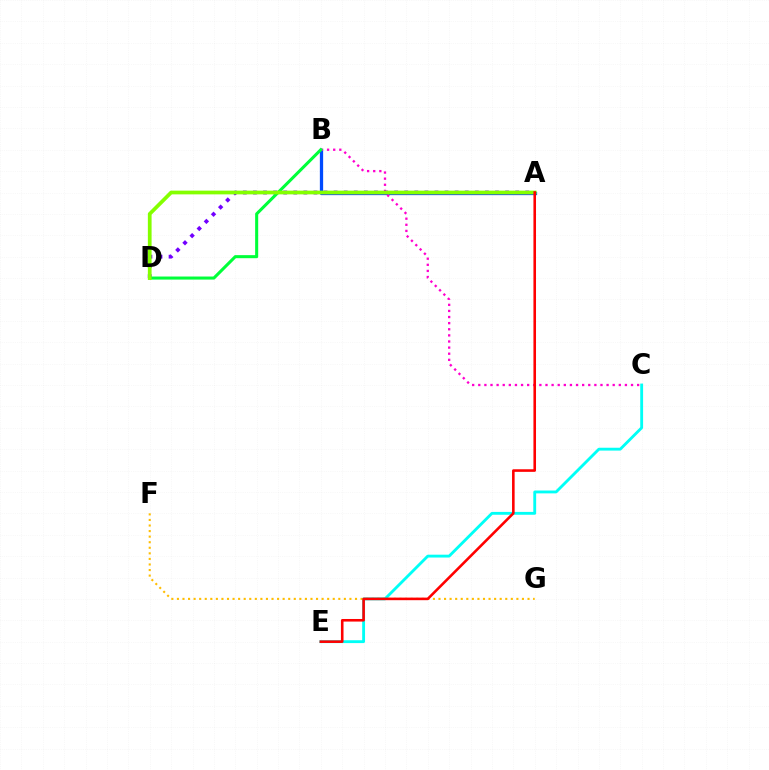{('C', 'E'): [{'color': '#00fff6', 'line_style': 'solid', 'thickness': 2.05}], ('F', 'G'): [{'color': '#ffbd00', 'line_style': 'dotted', 'thickness': 1.51}], ('A', 'B'): [{'color': '#004bff', 'line_style': 'solid', 'thickness': 2.36}], ('B', 'C'): [{'color': '#ff00cf', 'line_style': 'dotted', 'thickness': 1.66}], ('A', 'D'): [{'color': '#7200ff', 'line_style': 'dotted', 'thickness': 2.74}, {'color': '#84ff00', 'line_style': 'solid', 'thickness': 2.69}], ('B', 'D'): [{'color': '#00ff39', 'line_style': 'solid', 'thickness': 2.2}], ('A', 'E'): [{'color': '#ff0000', 'line_style': 'solid', 'thickness': 1.86}]}